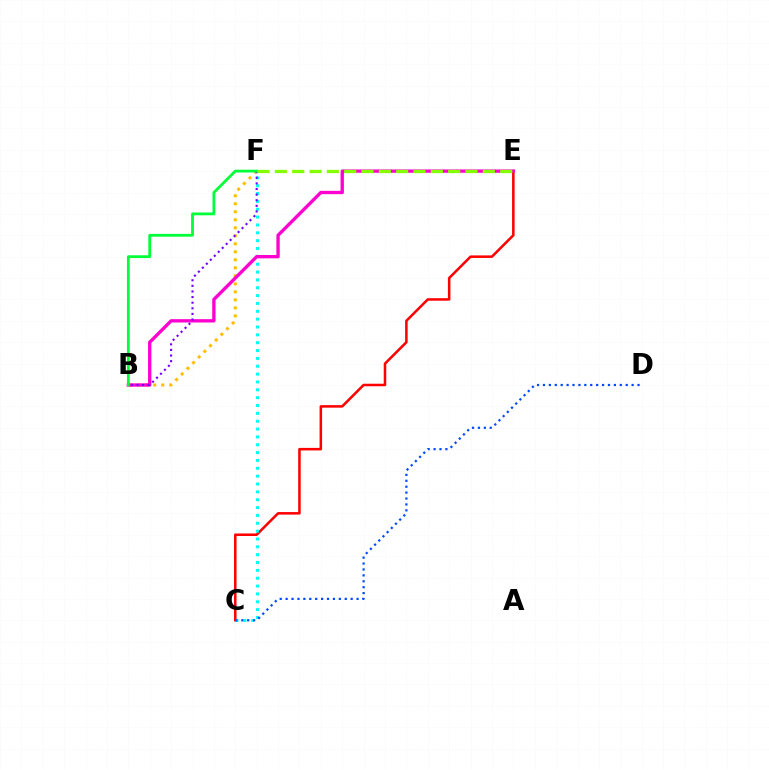{('C', 'E'): [{'color': '#ff0000', 'line_style': 'solid', 'thickness': 1.82}], ('B', 'F'): [{'color': '#ffbd00', 'line_style': 'dotted', 'thickness': 2.18}, {'color': '#7200ff', 'line_style': 'dotted', 'thickness': 1.52}, {'color': '#00ff39', 'line_style': 'solid', 'thickness': 2.01}], ('C', 'F'): [{'color': '#00fff6', 'line_style': 'dotted', 'thickness': 2.13}], ('B', 'E'): [{'color': '#ff00cf', 'line_style': 'solid', 'thickness': 2.4}], ('C', 'D'): [{'color': '#004bff', 'line_style': 'dotted', 'thickness': 1.61}], ('E', 'F'): [{'color': '#84ff00', 'line_style': 'dashed', 'thickness': 2.35}]}